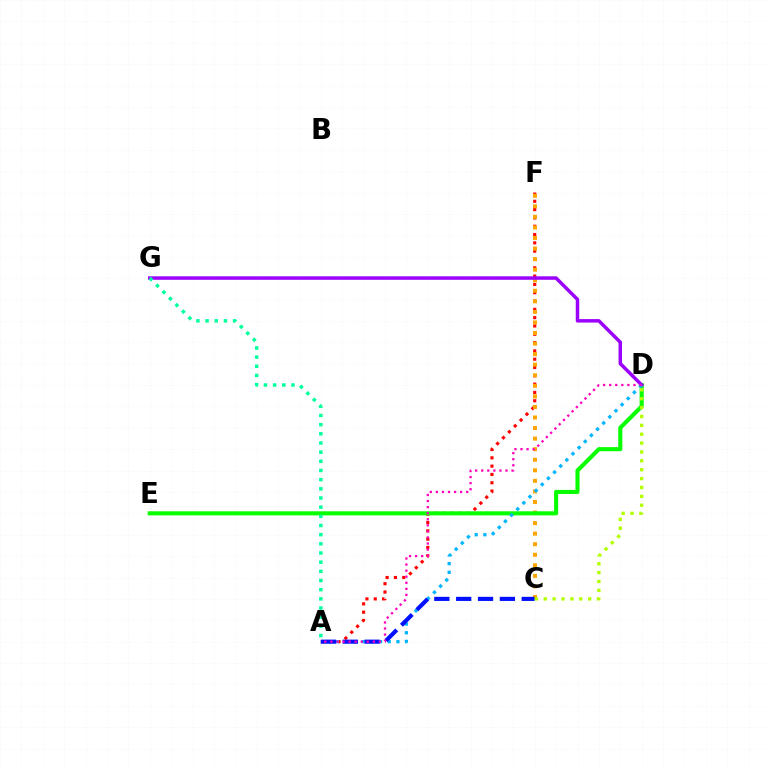{('A', 'F'): [{'color': '#ff0000', 'line_style': 'dotted', 'thickness': 2.26}], ('C', 'F'): [{'color': '#ffa500', 'line_style': 'dotted', 'thickness': 2.87}], ('D', 'E'): [{'color': '#08ff00', 'line_style': 'solid', 'thickness': 2.95}], ('D', 'G'): [{'color': '#9b00ff', 'line_style': 'solid', 'thickness': 2.5}], ('A', 'D'): [{'color': '#00b5ff', 'line_style': 'dotted', 'thickness': 2.36}, {'color': '#ff00bd', 'line_style': 'dotted', 'thickness': 1.65}], ('A', 'C'): [{'color': '#0010ff', 'line_style': 'dashed', 'thickness': 2.97}], ('A', 'G'): [{'color': '#00ff9d', 'line_style': 'dotted', 'thickness': 2.49}], ('C', 'D'): [{'color': '#b3ff00', 'line_style': 'dotted', 'thickness': 2.41}]}